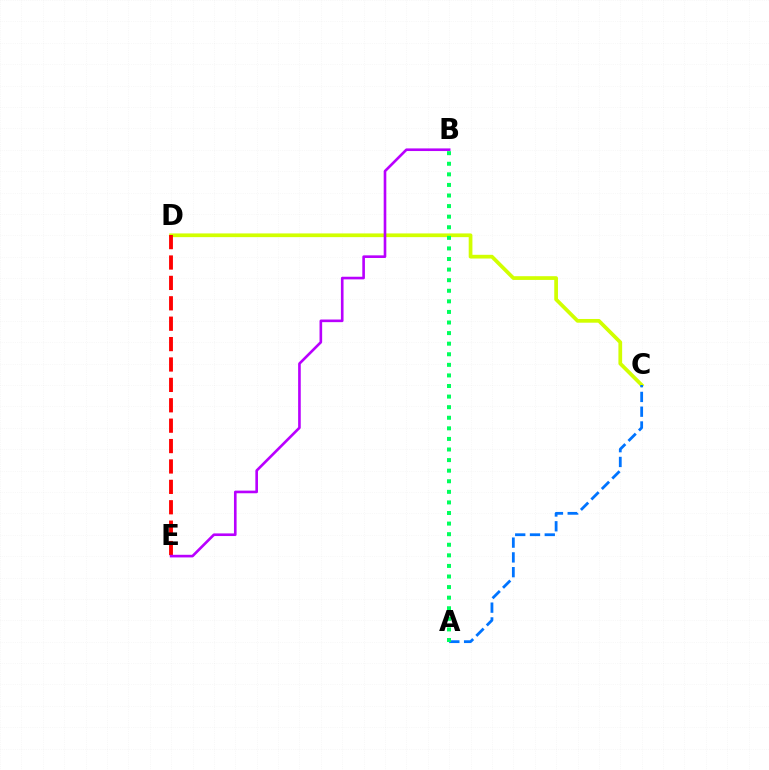{('C', 'D'): [{'color': '#d1ff00', 'line_style': 'solid', 'thickness': 2.68}], ('A', 'C'): [{'color': '#0074ff', 'line_style': 'dashed', 'thickness': 2.01}], ('D', 'E'): [{'color': '#ff0000', 'line_style': 'dashed', 'thickness': 2.77}], ('B', 'E'): [{'color': '#b900ff', 'line_style': 'solid', 'thickness': 1.89}], ('A', 'B'): [{'color': '#00ff5c', 'line_style': 'dotted', 'thickness': 2.88}]}